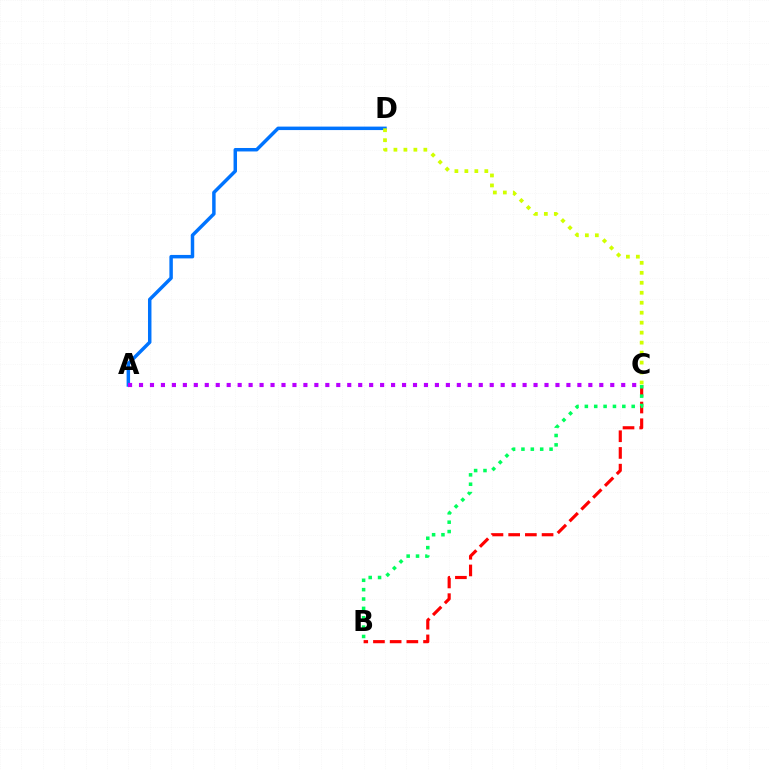{('A', 'D'): [{'color': '#0074ff', 'line_style': 'solid', 'thickness': 2.5}], ('C', 'D'): [{'color': '#d1ff00', 'line_style': 'dotted', 'thickness': 2.71}], ('A', 'C'): [{'color': '#b900ff', 'line_style': 'dotted', 'thickness': 2.98}], ('B', 'C'): [{'color': '#ff0000', 'line_style': 'dashed', 'thickness': 2.27}, {'color': '#00ff5c', 'line_style': 'dotted', 'thickness': 2.54}]}